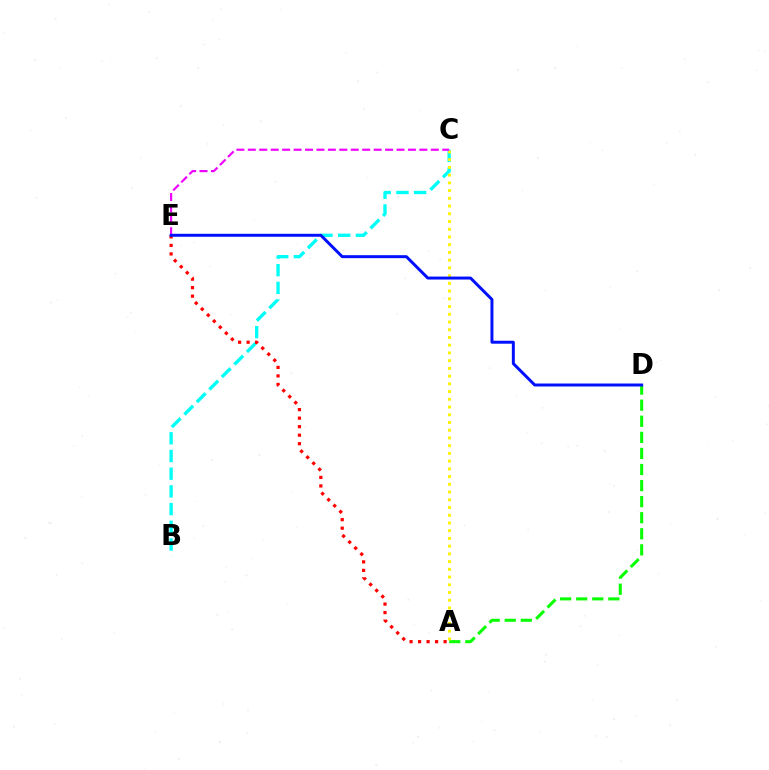{('B', 'C'): [{'color': '#00fff6', 'line_style': 'dashed', 'thickness': 2.4}], ('A', 'E'): [{'color': '#ff0000', 'line_style': 'dotted', 'thickness': 2.31}], ('A', 'D'): [{'color': '#08ff00', 'line_style': 'dashed', 'thickness': 2.18}], ('A', 'C'): [{'color': '#fcf500', 'line_style': 'dotted', 'thickness': 2.1}], ('C', 'E'): [{'color': '#ee00ff', 'line_style': 'dashed', 'thickness': 1.55}], ('D', 'E'): [{'color': '#0010ff', 'line_style': 'solid', 'thickness': 2.14}]}